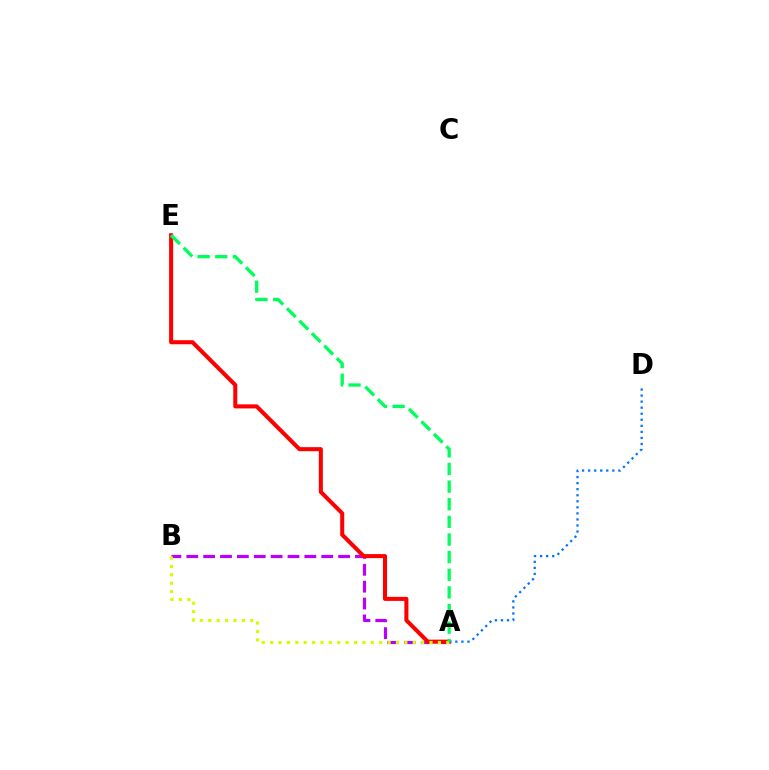{('A', 'B'): [{'color': '#b900ff', 'line_style': 'dashed', 'thickness': 2.29}, {'color': '#d1ff00', 'line_style': 'dotted', 'thickness': 2.28}], ('A', 'E'): [{'color': '#ff0000', 'line_style': 'solid', 'thickness': 2.91}, {'color': '#00ff5c', 'line_style': 'dashed', 'thickness': 2.39}], ('A', 'D'): [{'color': '#0074ff', 'line_style': 'dotted', 'thickness': 1.64}]}